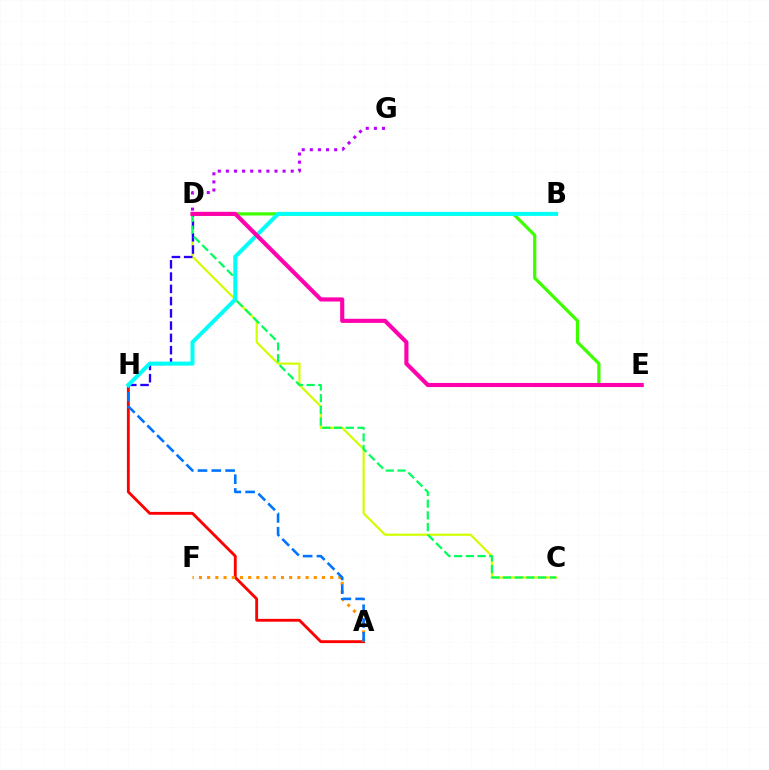{('D', 'E'): [{'color': '#3dff00', 'line_style': 'solid', 'thickness': 2.32}, {'color': '#ff00ac', 'line_style': 'solid', 'thickness': 2.97}], ('C', 'D'): [{'color': '#d1ff00', 'line_style': 'solid', 'thickness': 1.58}, {'color': '#00ff5c', 'line_style': 'dashed', 'thickness': 1.59}], ('A', 'H'): [{'color': '#ff0000', 'line_style': 'solid', 'thickness': 2.05}, {'color': '#0074ff', 'line_style': 'dashed', 'thickness': 1.87}], ('A', 'F'): [{'color': '#ff9400', 'line_style': 'dotted', 'thickness': 2.23}], ('D', 'G'): [{'color': '#b900ff', 'line_style': 'dotted', 'thickness': 2.2}], ('D', 'H'): [{'color': '#2500ff', 'line_style': 'dashed', 'thickness': 1.67}], ('B', 'H'): [{'color': '#00fff6', 'line_style': 'solid', 'thickness': 2.89}]}